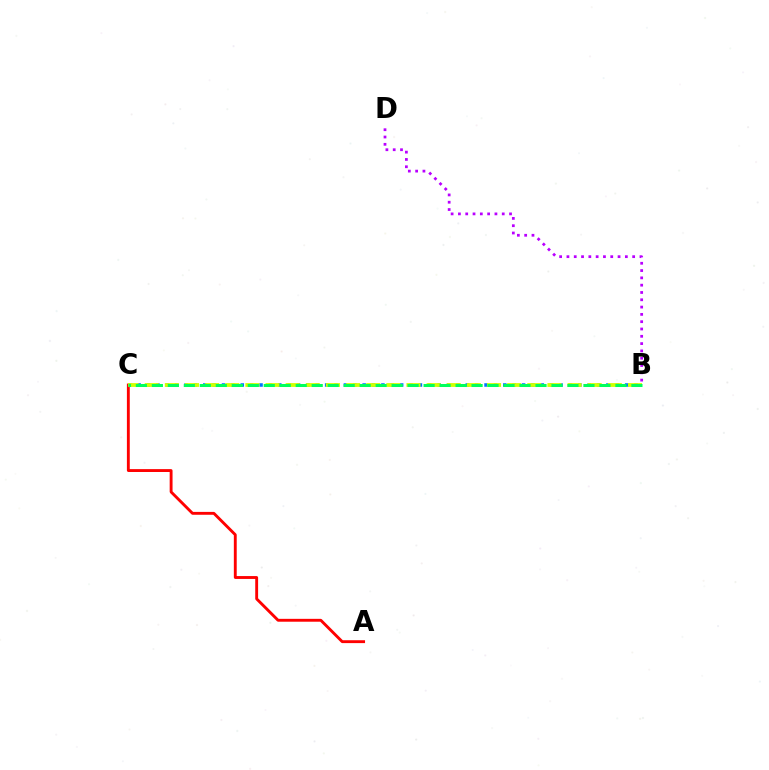{('B', 'D'): [{'color': '#b900ff', 'line_style': 'dotted', 'thickness': 1.98}], ('B', 'C'): [{'color': '#0074ff', 'line_style': 'dotted', 'thickness': 2.55}, {'color': '#d1ff00', 'line_style': 'dashed', 'thickness': 2.74}, {'color': '#00ff5c', 'line_style': 'dashed', 'thickness': 2.17}], ('A', 'C'): [{'color': '#ff0000', 'line_style': 'solid', 'thickness': 2.07}]}